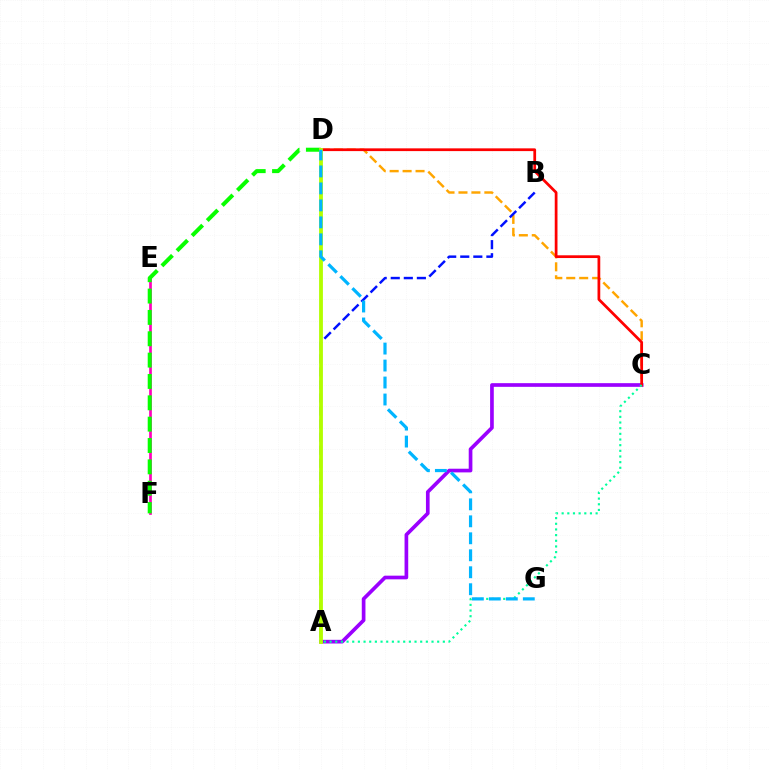{('C', 'D'): [{'color': '#ffa500', 'line_style': 'dashed', 'thickness': 1.76}, {'color': '#ff0000', 'line_style': 'solid', 'thickness': 1.98}], ('A', 'B'): [{'color': '#0010ff', 'line_style': 'dashed', 'thickness': 1.77}], ('A', 'C'): [{'color': '#9b00ff', 'line_style': 'solid', 'thickness': 2.65}, {'color': '#00ff9d', 'line_style': 'dotted', 'thickness': 1.54}], ('E', 'F'): [{'color': '#ff00bd', 'line_style': 'solid', 'thickness': 1.95}], ('D', 'F'): [{'color': '#08ff00', 'line_style': 'dashed', 'thickness': 2.9}], ('A', 'D'): [{'color': '#b3ff00', 'line_style': 'solid', 'thickness': 2.75}], ('D', 'G'): [{'color': '#00b5ff', 'line_style': 'dashed', 'thickness': 2.31}]}